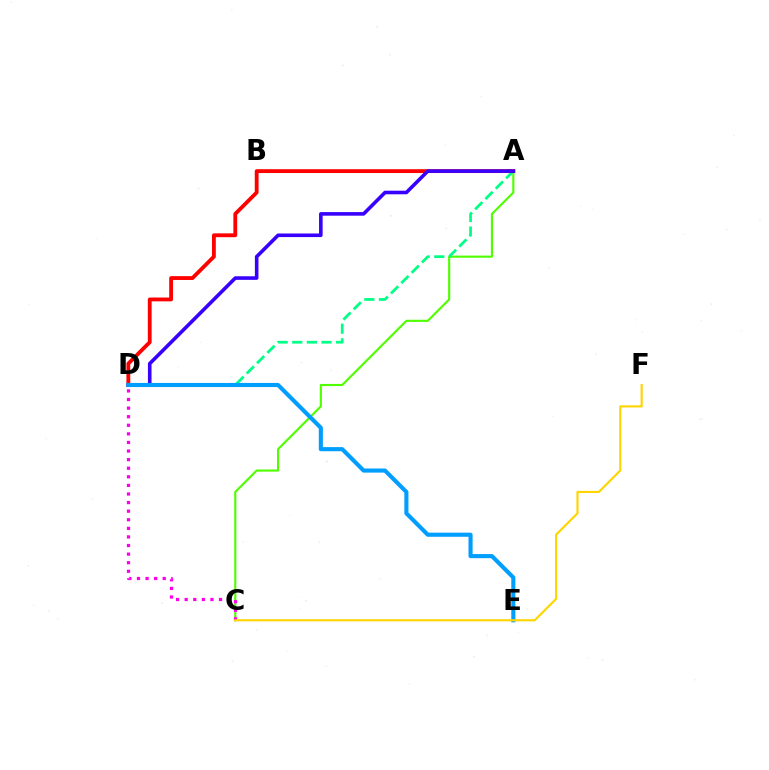{('A', 'C'): [{'color': '#4fff00', 'line_style': 'solid', 'thickness': 1.54}], ('A', 'D'): [{'color': '#00ff86', 'line_style': 'dashed', 'thickness': 1.99}, {'color': '#ff0000', 'line_style': 'solid', 'thickness': 2.76}, {'color': '#3700ff', 'line_style': 'solid', 'thickness': 2.59}], ('C', 'D'): [{'color': '#ff00ed', 'line_style': 'dotted', 'thickness': 2.33}], ('D', 'E'): [{'color': '#009eff', 'line_style': 'solid', 'thickness': 2.96}], ('C', 'F'): [{'color': '#ffd500', 'line_style': 'solid', 'thickness': 1.55}]}